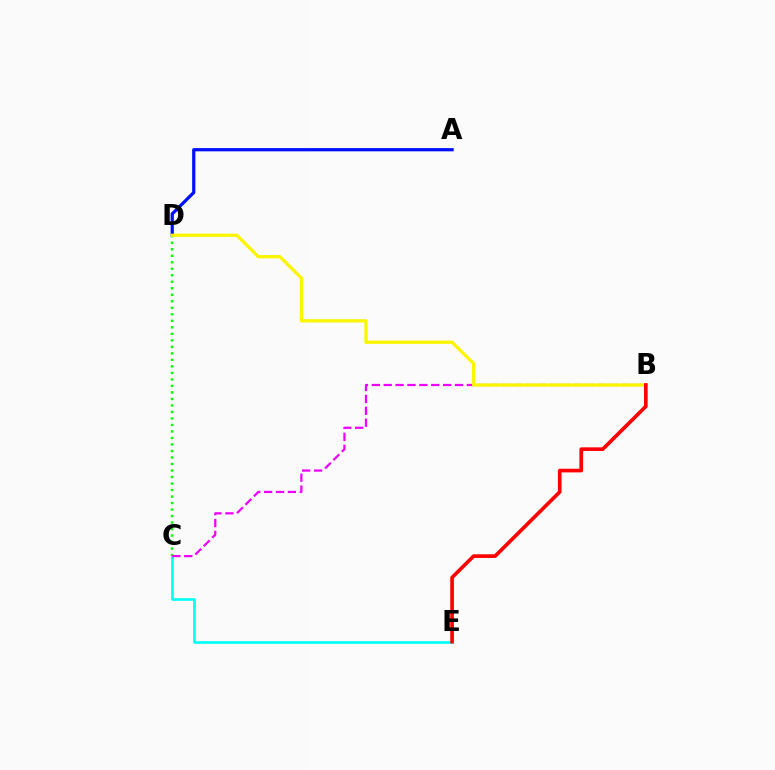{('C', 'E'): [{'color': '#00fff6', 'line_style': 'solid', 'thickness': 1.91}], ('C', 'D'): [{'color': '#08ff00', 'line_style': 'dotted', 'thickness': 1.77}], ('A', 'D'): [{'color': '#0010ff', 'line_style': 'solid', 'thickness': 2.32}], ('B', 'C'): [{'color': '#ee00ff', 'line_style': 'dashed', 'thickness': 1.61}], ('B', 'D'): [{'color': '#fcf500', 'line_style': 'solid', 'thickness': 2.36}], ('B', 'E'): [{'color': '#ff0000', 'line_style': 'solid', 'thickness': 2.63}]}